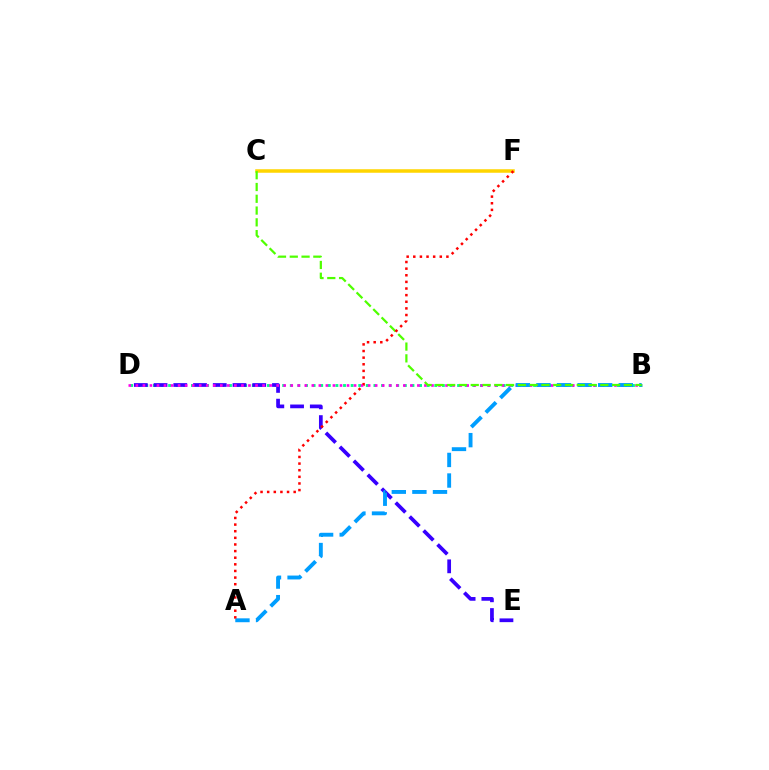{('B', 'D'): [{'color': '#00ff86', 'line_style': 'dotted', 'thickness': 2.07}, {'color': '#ff00ed', 'line_style': 'dotted', 'thickness': 1.91}], ('C', 'F'): [{'color': '#ffd500', 'line_style': 'solid', 'thickness': 2.53}], ('D', 'E'): [{'color': '#3700ff', 'line_style': 'dashed', 'thickness': 2.68}], ('A', 'B'): [{'color': '#009eff', 'line_style': 'dashed', 'thickness': 2.8}], ('B', 'C'): [{'color': '#4fff00', 'line_style': 'dashed', 'thickness': 1.6}], ('A', 'F'): [{'color': '#ff0000', 'line_style': 'dotted', 'thickness': 1.8}]}